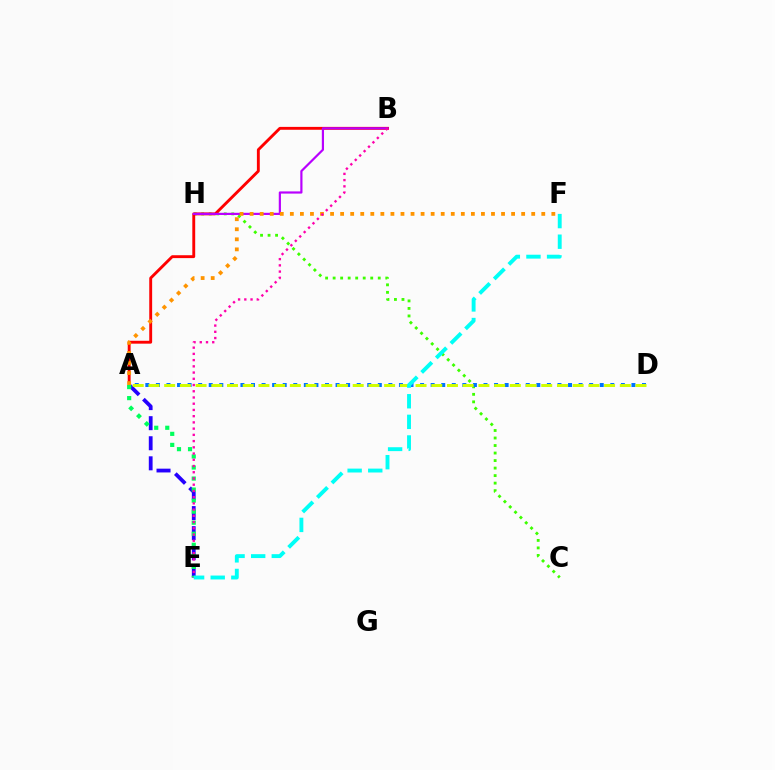{('C', 'H'): [{'color': '#3dff00', 'line_style': 'dotted', 'thickness': 2.04}], ('A', 'E'): [{'color': '#2500ff', 'line_style': 'dashed', 'thickness': 2.73}, {'color': '#00ff5c', 'line_style': 'dotted', 'thickness': 3.0}], ('A', 'D'): [{'color': '#0074ff', 'line_style': 'dotted', 'thickness': 2.87}, {'color': '#d1ff00', 'line_style': 'dashed', 'thickness': 2.13}], ('A', 'B'): [{'color': '#ff0000', 'line_style': 'solid', 'thickness': 2.07}], ('B', 'H'): [{'color': '#b900ff', 'line_style': 'solid', 'thickness': 1.57}], ('A', 'F'): [{'color': '#ff9400', 'line_style': 'dotted', 'thickness': 2.73}], ('B', 'E'): [{'color': '#ff00ac', 'line_style': 'dotted', 'thickness': 1.69}], ('E', 'F'): [{'color': '#00fff6', 'line_style': 'dashed', 'thickness': 2.8}]}